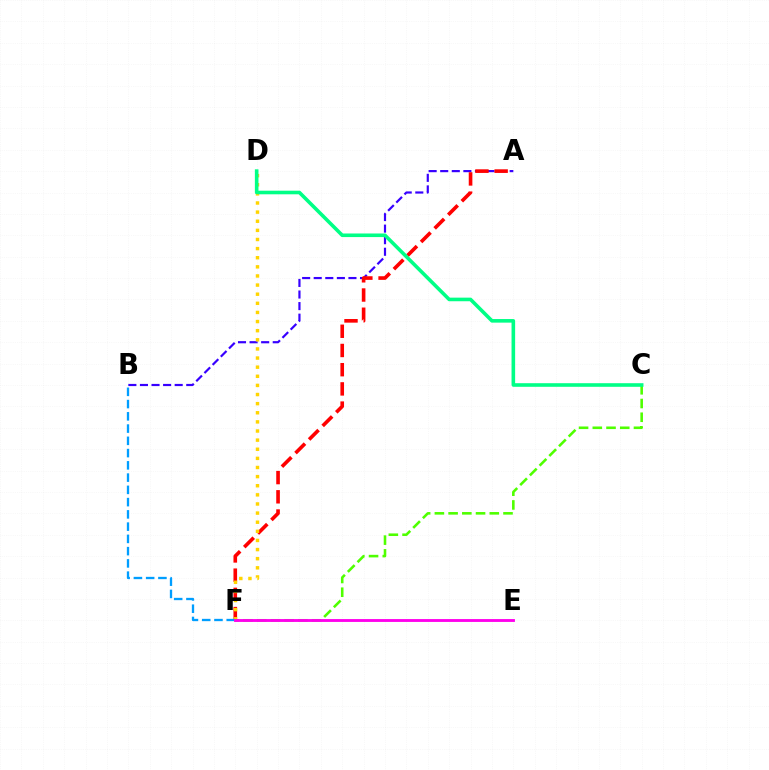{('A', 'B'): [{'color': '#3700ff', 'line_style': 'dashed', 'thickness': 1.57}], ('A', 'F'): [{'color': '#ff0000', 'line_style': 'dashed', 'thickness': 2.61}], ('D', 'F'): [{'color': '#ffd500', 'line_style': 'dotted', 'thickness': 2.48}], ('C', 'F'): [{'color': '#4fff00', 'line_style': 'dashed', 'thickness': 1.86}], ('B', 'F'): [{'color': '#009eff', 'line_style': 'dashed', 'thickness': 1.66}], ('C', 'D'): [{'color': '#00ff86', 'line_style': 'solid', 'thickness': 2.59}], ('E', 'F'): [{'color': '#ff00ed', 'line_style': 'solid', 'thickness': 2.06}]}